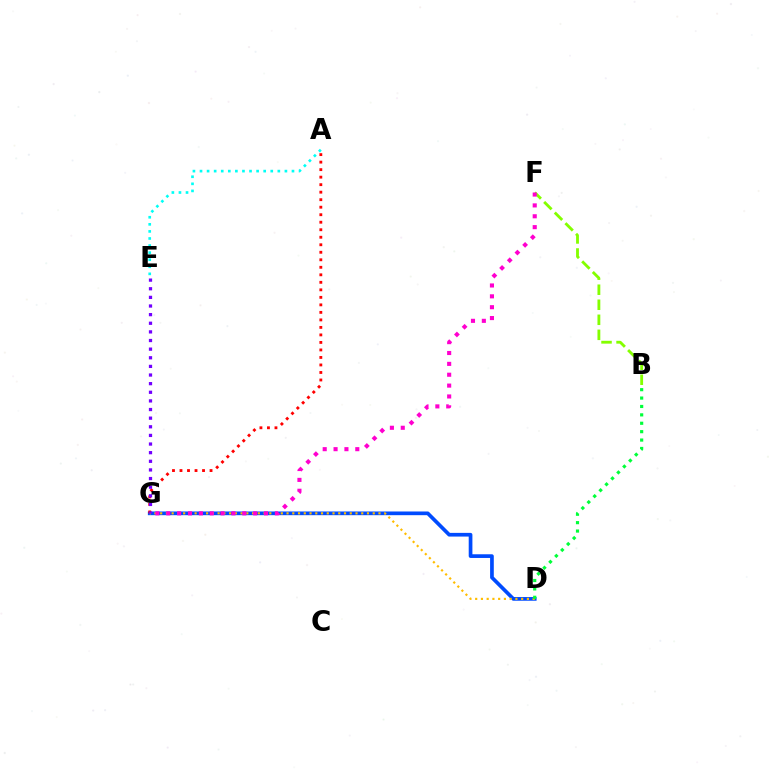{('B', 'F'): [{'color': '#84ff00', 'line_style': 'dashed', 'thickness': 2.04}], ('D', 'G'): [{'color': '#004bff', 'line_style': 'solid', 'thickness': 2.66}, {'color': '#ffbd00', 'line_style': 'dotted', 'thickness': 1.56}], ('F', 'G'): [{'color': '#ff00cf', 'line_style': 'dotted', 'thickness': 2.95}], ('A', 'E'): [{'color': '#00fff6', 'line_style': 'dotted', 'thickness': 1.92}], ('A', 'G'): [{'color': '#ff0000', 'line_style': 'dotted', 'thickness': 2.04}], ('B', 'D'): [{'color': '#00ff39', 'line_style': 'dotted', 'thickness': 2.28}], ('E', 'G'): [{'color': '#7200ff', 'line_style': 'dotted', 'thickness': 2.34}]}